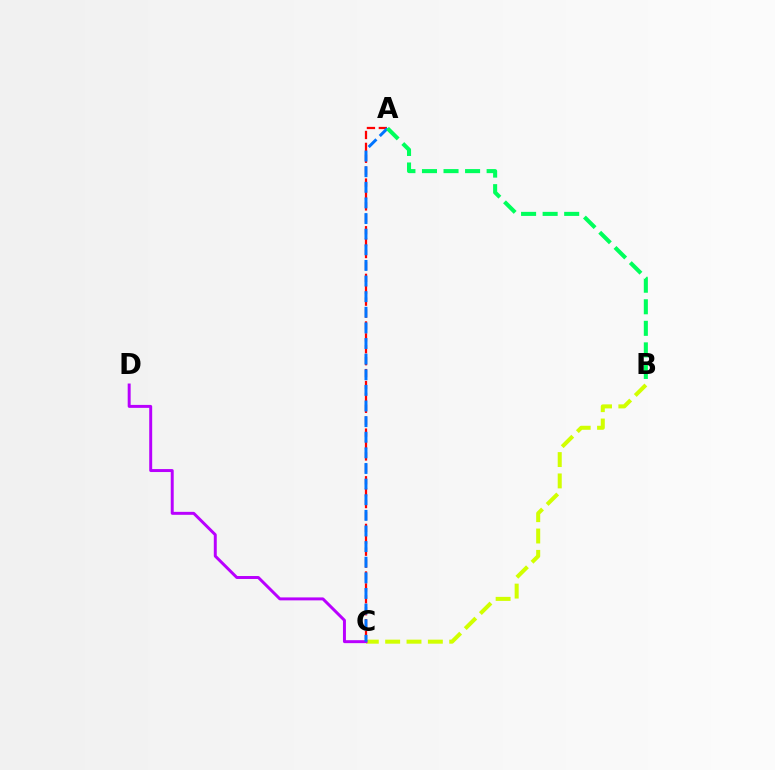{('B', 'C'): [{'color': '#d1ff00', 'line_style': 'dashed', 'thickness': 2.9}], ('C', 'D'): [{'color': '#b900ff', 'line_style': 'solid', 'thickness': 2.13}], ('A', 'C'): [{'color': '#ff0000', 'line_style': 'dashed', 'thickness': 1.62}, {'color': '#0074ff', 'line_style': 'dashed', 'thickness': 2.12}], ('A', 'B'): [{'color': '#00ff5c', 'line_style': 'dashed', 'thickness': 2.93}]}